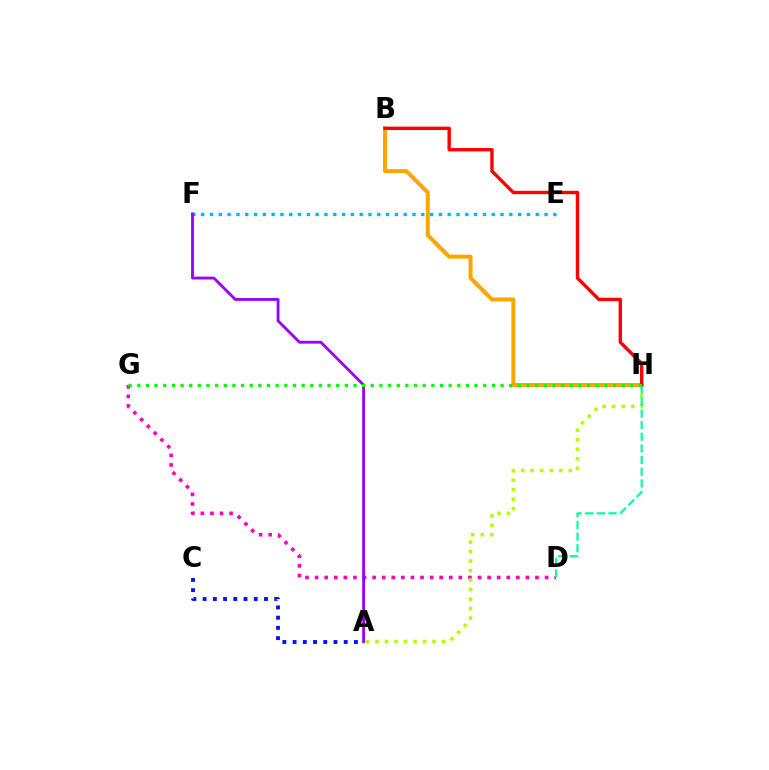{('D', 'G'): [{'color': '#ff00bd', 'line_style': 'dotted', 'thickness': 2.6}], ('E', 'F'): [{'color': '#00b5ff', 'line_style': 'dotted', 'thickness': 2.39}], ('A', 'H'): [{'color': '#b3ff00', 'line_style': 'dotted', 'thickness': 2.58}], ('A', 'F'): [{'color': '#9b00ff', 'line_style': 'solid', 'thickness': 2.05}], ('B', 'H'): [{'color': '#ffa500', 'line_style': 'solid', 'thickness': 2.88}, {'color': '#ff0000', 'line_style': 'solid', 'thickness': 2.43}], ('A', 'C'): [{'color': '#0010ff', 'line_style': 'dotted', 'thickness': 2.78}], ('G', 'H'): [{'color': '#08ff00', 'line_style': 'dotted', 'thickness': 2.35}], ('D', 'H'): [{'color': '#00ff9d', 'line_style': 'dashed', 'thickness': 1.58}]}